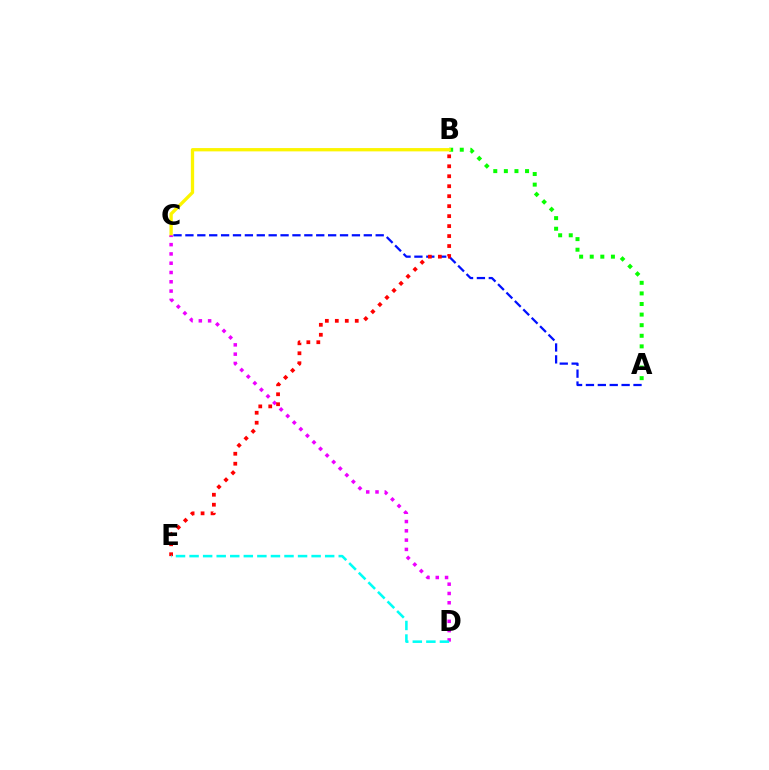{('A', 'B'): [{'color': '#08ff00', 'line_style': 'dotted', 'thickness': 2.88}], ('A', 'C'): [{'color': '#0010ff', 'line_style': 'dashed', 'thickness': 1.62}], ('B', 'C'): [{'color': '#fcf500', 'line_style': 'solid', 'thickness': 2.38}], ('C', 'D'): [{'color': '#ee00ff', 'line_style': 'dotted', 'thickness': 2.52}], ('B', 'E'): [{'color': '#ff0000', 'line_style': 'dotted', 'thickness': 2.71}], ('D', 'E'): [{'color': '#00fff6', 'line_style': 'dashed', 'thickness': 1.84}]}